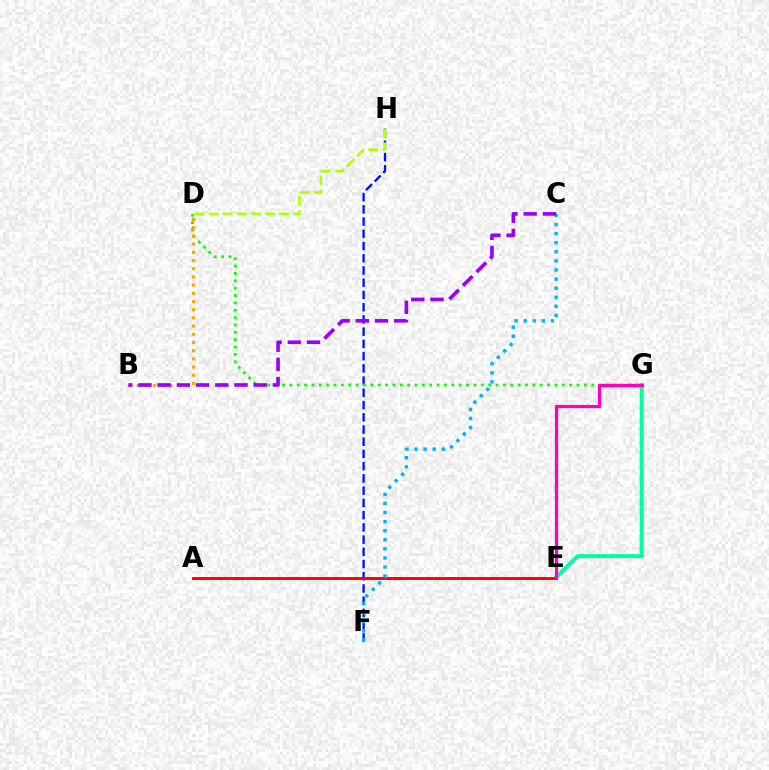{('E', 'G'): [{'color': '#00ff9d', 'line_style': 'solid', 'thickness': 2.84}, {'color': '#ff00bd', 'line_style': 'solid', 'thickness': 2.34}], ('F', 'H'): [{'color': '#0010ff', 'line_style': 'dashed', 'thickness': 1.66}], ('A', 'E'): [{'color': '#ff0000', 'line_style': 'solid', 'thickness': 2.11}], ('C', 'F'): [{'color': '#00b5ff', 'line_style': 'dotted', 'thickness': 2.47}], ('D', 'G'): [{'color': '#08ff00', 'line_style': 'dotted', 'thickness': 2.0}], ('D', 'H'): [{'color': '#b3ff00', 'line_style': 'dashed', 'thickness': 1.91}], ('B', 'D'): [{'color': '#ffa500', 'line_style': 'dotted', 'thickness': 2.23}], ('B', 'C'): [{'color': '#9b00ff', 'line_style': 'dashed', 'thickness': 2.61}]}